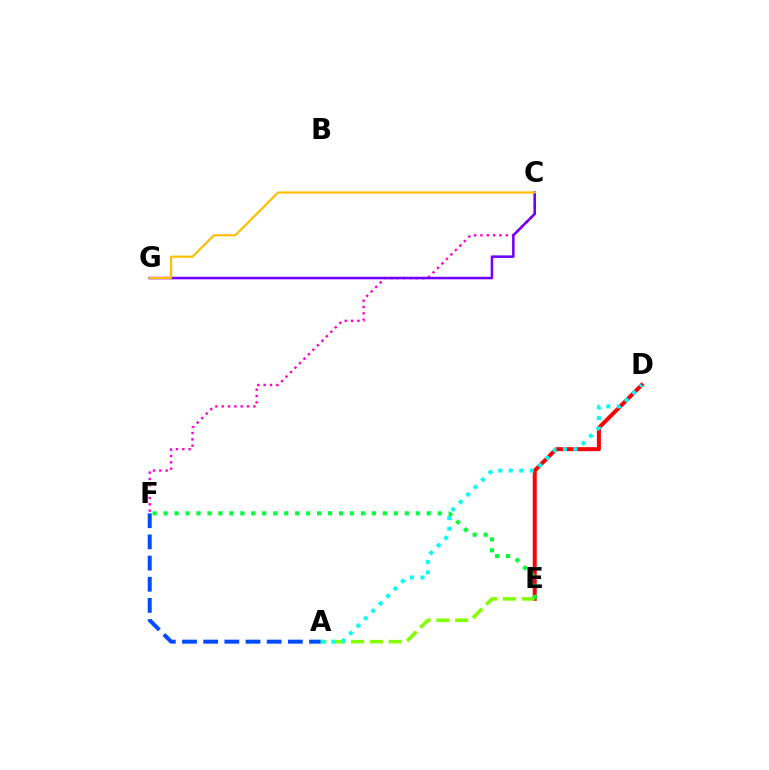{('A', 'F'): [{'color': '#004bff', 'line_style': 'dashed', 'thickness': 2.88}], ('D', 'E'): [{'color': '#ff0000', 'line_style': 'solid', 'thickness': 2.88}], ('A', 'E'): [{'color': '#84ff00', 'line_style': 'dashed', 'thickness': 2.56}], ('A', 'D'): [{'color': '#00fff6', 'line_style': 'dotted', 'thickness': 2.86}], ('C', 'F'): [{'color': '#ff00cf', 'line_style': 'dotted', 'thickness': 1.72}], ('C', 'G'): [{'color': '#7200ff', 'line_style': 'solid', 'thickness': 1.83}, {'color': '#ffbd00', 'line_style': 'solid', 'thickness': 1.56}], ('E', 'F'): [{'color': '#00ff39', 'line_style': 'dotted', 'thickness': 2.98}]}